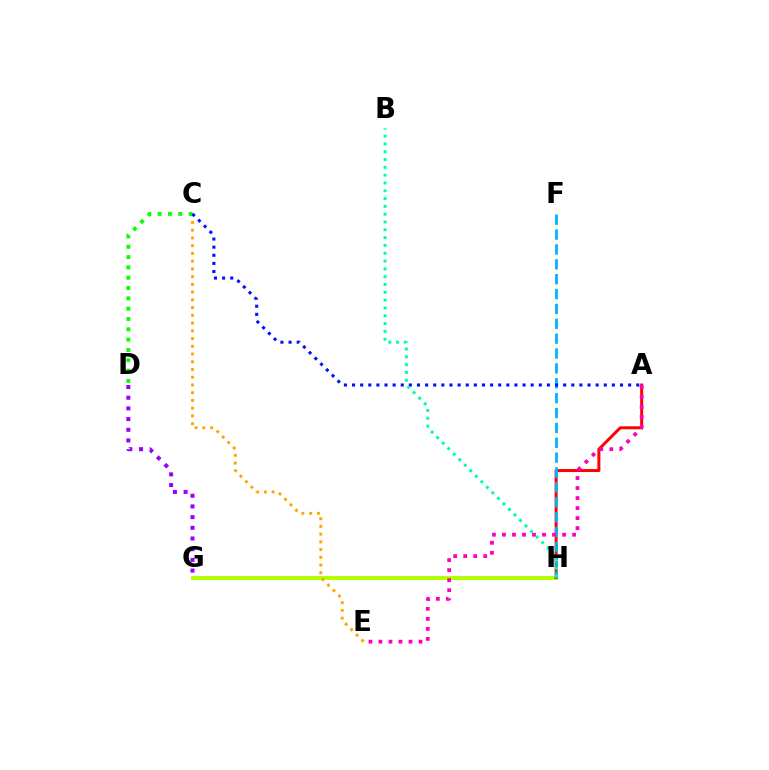{('G', 'H'): [{'color': '#b3ff00', 'line_style': 'solid', 'thickness': 2.83}], ('D', 'G'): [{'color': '#9b00ff', 'line_style': 'dotted', 'thickness': 2.9}], ('A', 'H'): [{'color': '#ff0000', 'line_style': 'solid', 'thickness': 2.15}], ('F', 'H'): [{'color': '#00b5ff', 'line_style': 'dashed', 'thickness': 2.02}], ('C', 'E'): [{'color': '#ffa500', 'line_style': 'dotted', 'thickness': 2.1}], ('C', 'D'): [{'color': '#08ff00', 'line_style': 'dotted', 'thickness': 2.8}], ('A', 'E'): [{'color': '#ff00bd', 'line_style': 'dotted', 'thickness': 2.72}], ('A', 'C'): [{'color': '#0010ff', 'line_style': 'dotted', 'thickness': 2.21}], ('B', 'H'): [{'color': '#00ff9d', 'line_style': 'dotted', 'thickness': 2.12}]}